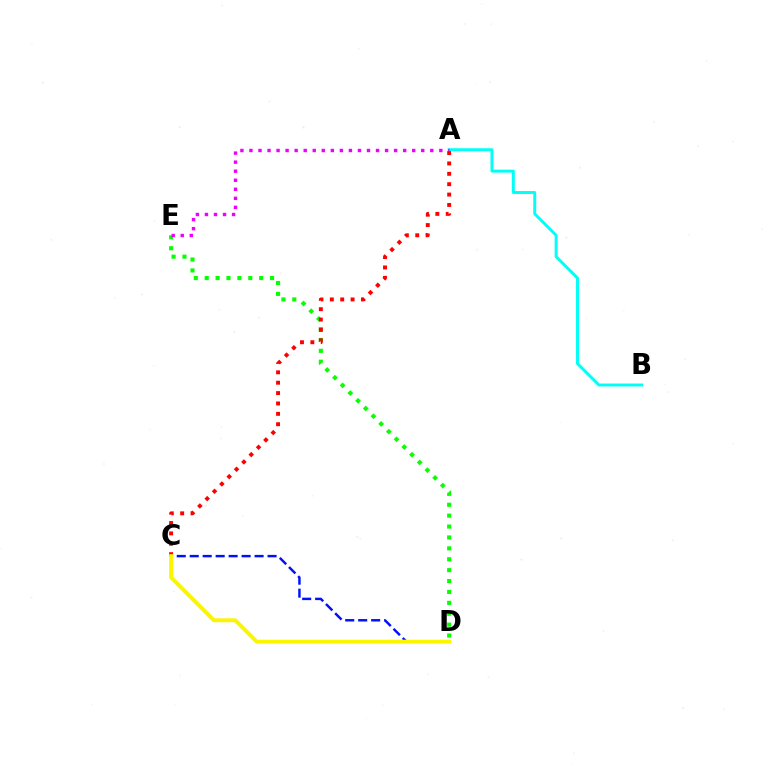{('D', 'E'): [{'color': '#08ff00', 'line_style': 'dotted', 'thickness': 2.96}], ('A', 'B'): [{'color': '#00fff6', 'line_style': 'solid', 'thickness': 2.12}], ('A', 'E'): [{'color': '#ee00ff', 'line_style': 'dotted', 'thickness': 2.46}], ('C', 'D'): [{'color': '#0010ff', 'line_style': 'dashed', 'thickness': 1.76}, {'color': '#fcf500', 'line_style': 'solid', 'thickness': 2.82}], ('A', 'C'): [{'color': '#ff0000', 'line_style': 'dotted', 'thickness': 2.82}]}